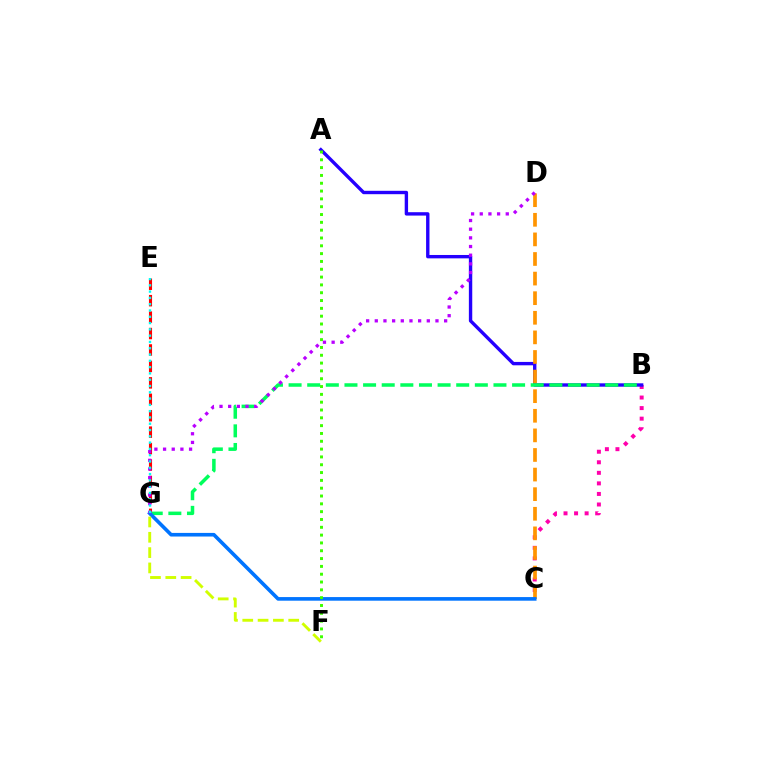{('B', 'C'): [{'color': '#ff00ac', 'line_style': 'dotted', 'thickness': 2.87}], ('A', 'B'): [{'color': '#2500ff', 'line_style': 'solid', 'thickness': 2.43}], ('C', 'D'): [{'color': '#ff9400', 'line_style': 'dashed', 'thickness': 2.66}], ('E', 'G'): [{'color': '#ff0000', 'line_style': 'dashed', 'thickness': 2.23}, {'color': '#00fff6', 'line_style': 'dotted', 'thickness': 1.71}], ('B', 'G'): [{'color': '#00ff5c', 'line_style': 'dashed', 'thickness': 2.53}], ('C', 'G'): [{'color': '#0074ff', 'line_style': 'solid', 'thickness': 2.61}], ('D', 'G'): [{'color': '#b900ff', 'line_style': 'dotted', 'thickness': 2.36}], ('A', 'F'): [{'color': '#3dff00', 'line_style': 'dotted', 'thickness': 2.12}], ('F', 'G'): [{'color': '#d1ff00', 'line_style': 'dashed', 'thickness': 2.08}]}